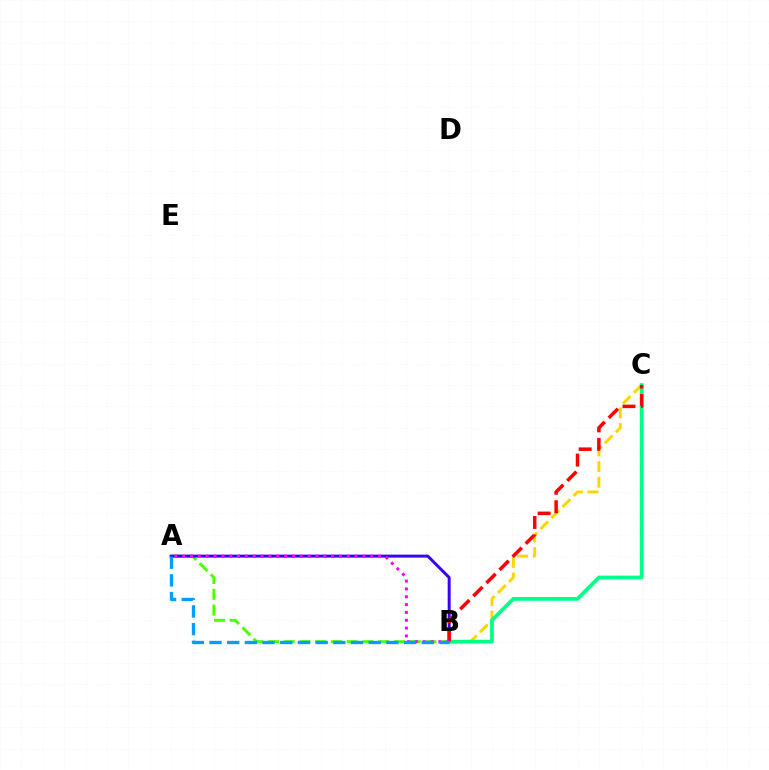{('A', 'B'): [{'color': '#4fff00', 'line_style': 'dashed', 'thickness': 2.14}, {'color': '#3700ff', 'line_style': 'solid', 'thickness': 2.13}, {'color': '#ff00ed', 'line_style': 'dotted', 'thickness': 2.13}, {'color': '#009eff', 'line_style': 'dashed', 'thickness': 2.4}], ('B', 'C'): [{'color': '#ffd500', 'line_style': 'dashed', 'thickness': 2.12}, {'color': '#00ff86', 'line_style': 'solid', 'thickness': 2.71}, {'color': '#ff0000', 'line_style': 'dashed', 'thickness': 2.52}]}